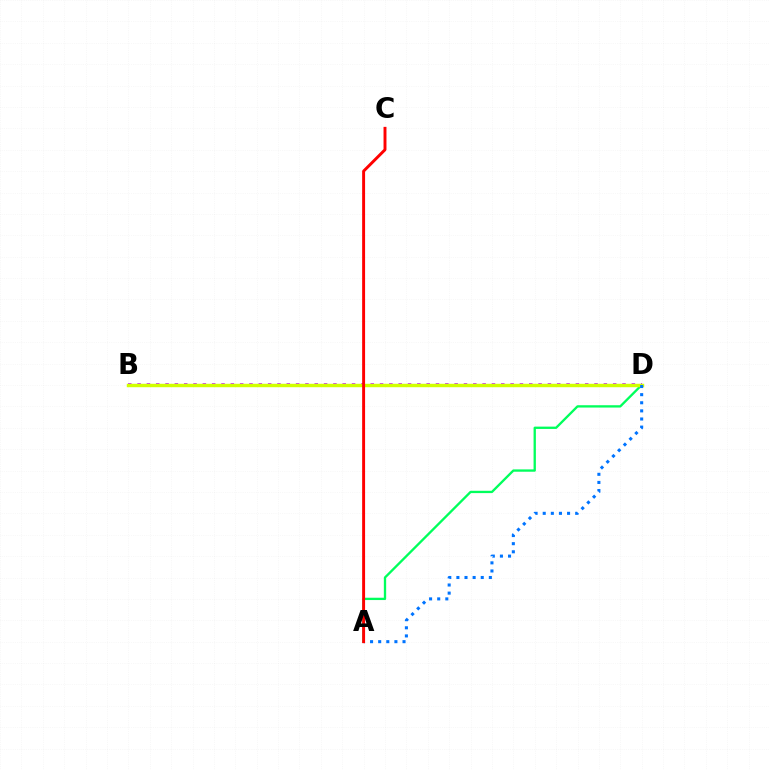{('A', 'D'): [{'color': '#00ff5c', 'line_style': 'solid', 'thickness': 1.67}, {'color': '#0074ff', 'line_style': 'dotted', 'thickness': 2.2}], ('B', 'D'): [{'color': '#b900ff', 'line_style': 'dotted', 'thickness': 2.53}, {'color': '#d1ff00', 'line_style': 'solid', 'thickness': 2.47}], ('A', 'C'): [{'color': '#ff0000', 'line_style': 'solid', 'thickness': 2.11}]}